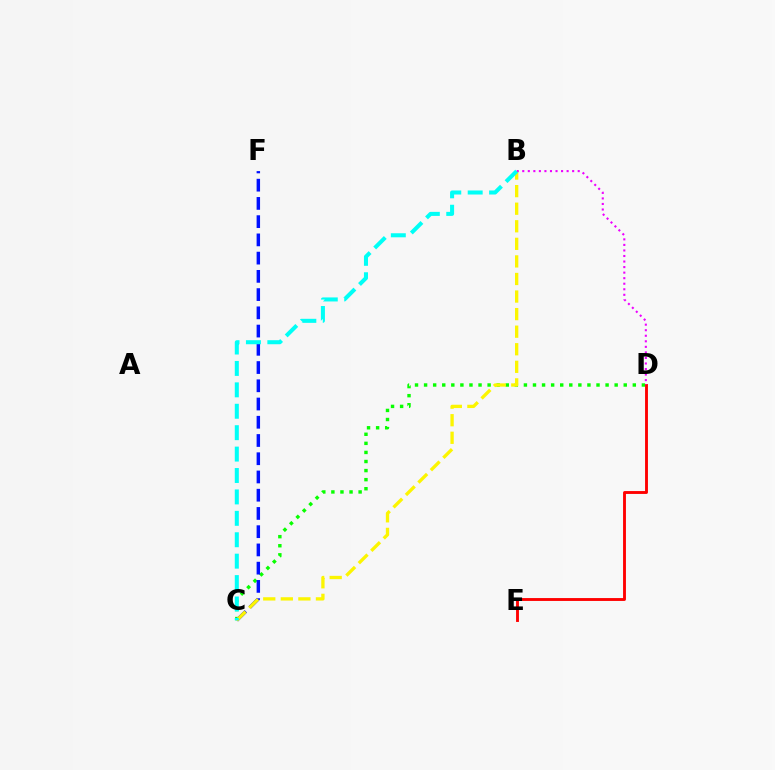{('C', 'D'): [{'color': '#08ff00', 'line_style': 'dotted', 'thickness': 2.47}], ('C', 'F'): [{'color': '#0010ff', 'line_style': 'dashed', 'thickness': 2.48}], ('D', 'E'): [{'color': '#ff0000', 'line_style': 'solid', 'thickness': 2.07}], ('B', 'C'): [{'color': '#fcf500', 'line_style': 'dashed', 'thickness': 2.39}, {'color': '#00fff6', 'line_style': 'dashed', 'thickness': 2.91}], ('B', 'D'): [{'color': '#ee00ff', 'line_style': 'dotted', 'thickness': 1.51}]}